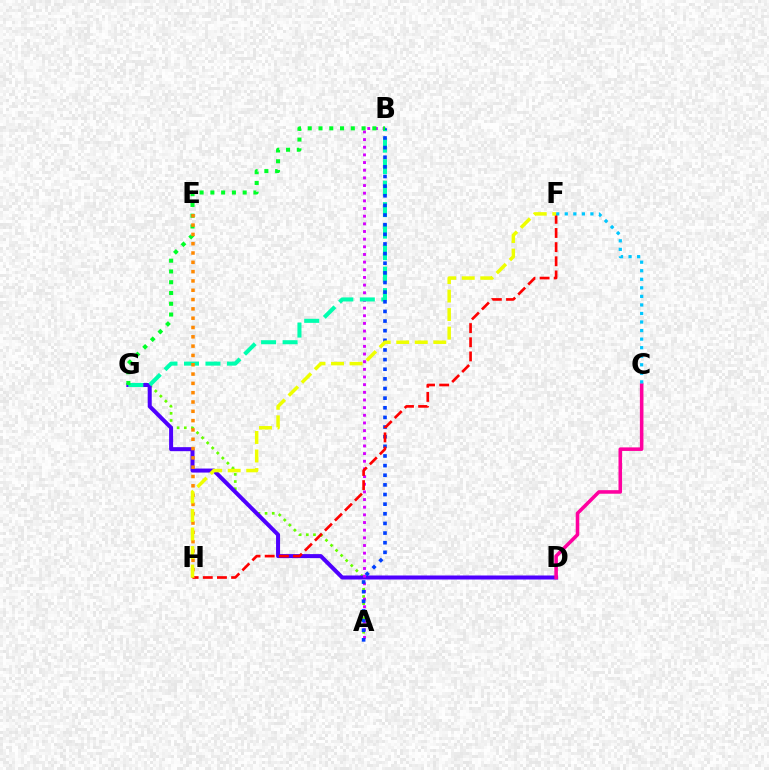{('A', 'G'): [{'color': '#66ff00', 'line_style': 'dotted', 'thickness': 1.94}], ('D', 'G'): [{'color': '#4f00ff', 'line_style': 'solid', 'thickness': 2.89}], ('A', 'B'): [{'color': '#d600ff', 'line_style': 'dotted', 'thickness': 2.08}, {'color': '#003fff', 'line_style': 'dotted', 'thickness': 2.62}], ('B', 'G'): [{'color': '#00ffaf', 'line_style': 'dashed', 'thickness': 2.92}, {'color': '#00ff27', 'line_style': 'dotted', 'thickness': 2.93}], ('C', 'D'): [{'color': '#ff00a0', 'line_style': 'solid', 'thickness': 2.56}], ('F', 'H'): [{'color': '#ff0000', 'line_style': 'dashed', 'thickness': 1.92}, {'color': '#eeff00', 'line_style': 'dashed', 'thickness': 2.52}], ('E', 'H'): [{'color': '#ff8800', 'line_style': 'dotted', 'thickness': 2.53}], ('C', 'F'): [{'color': '#00c7ff', 'line_style': 'dotted', 'thickness': 2.32}]}